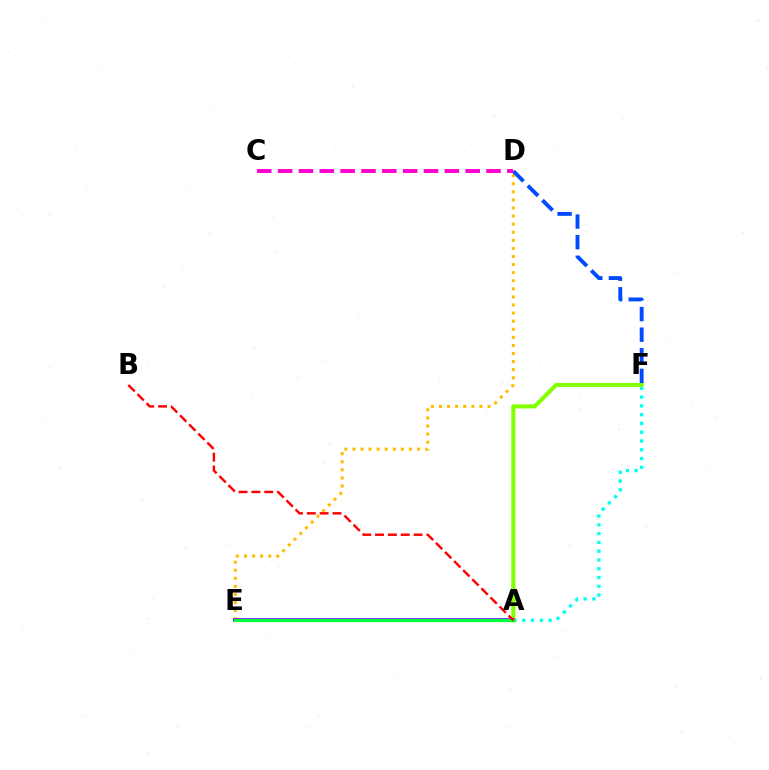{('D', 'E'): [{'color': '#ffbd00', 'line_style': 'dotted', 'thickness': 2.2}], ('A', 'F'): [{'color': '#00fff6', 'line_style': 'dotted', 'thickness': 2.38}, {'color': '#84ff00', 'line_style': 'solid', 'thickness': 2.95}], ('D', 'F'): [{'color': '#004bff', 'line_style': 'dashed', 'thickness': 2.8}], ('A', 'E'): [{'color': '#7200ff', 'line_style': 'solid', 'thickness': 2.64}, {'color': '#00ff39', 'line_style': 'solid', 'thickness': 2.24}], ('A', 'B'): [{'color': '#ff0000', 'line_style': 'dashed', 'thickness': 1.75}], ('C', 'D'): [{'color': '#ff00cf', 'line_style': 'dashed', 'thickness': 2.83}]}